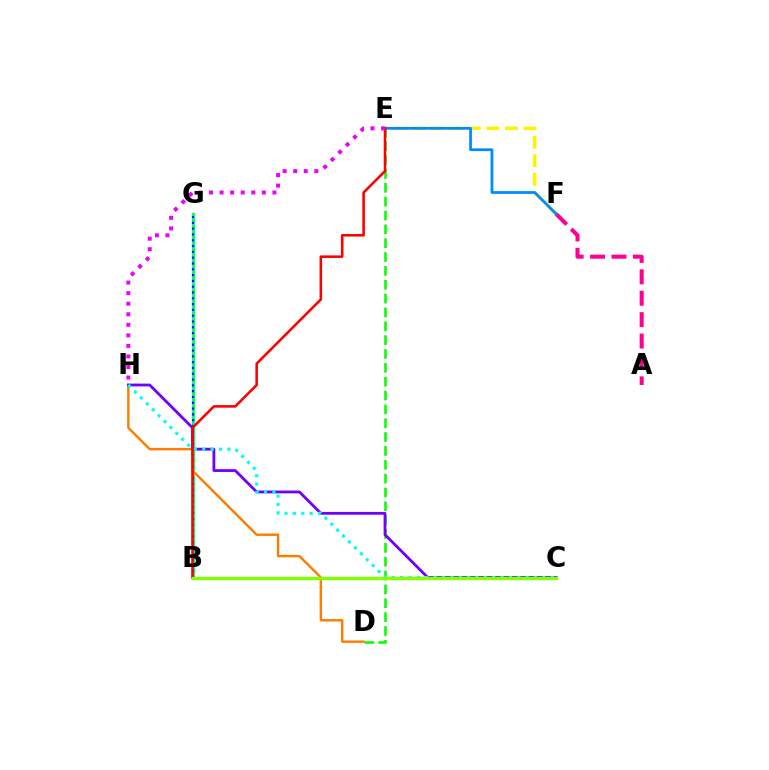{('B', 'G'): [{'color': '#00ff74', 'line_style': 'solid', 'thickness': 2.33}, {'color': '#0010ff', 'line_style': 'dotted', 'thickness': 1.58}], ('E', 'F'): [{'color': '#fcf500', 'line_style': 'dashed', 'thickness': 2.52}, {'color': '#008cff', 'line_style': 'solid', 'thickness': 1.99}], ('D', 'E'): [{'color': '#08ff00', 'line_style': 'dashed', 'thickness': 1.88}], ('A', 'F'): [{'color': '#ff0094', 'line_style': 'dashed', 'thickness': 2.91}], ('D', 'H'): [{'color': '#ff7c00', 'line_style': 'solid', 'thickness': 1.74}], ('C', 'H'): [{'color': '#7200ff', 'line_style': 'solid', 'thickness': 2.02}, {'color': '#00fff6', 'line_style': 'dotted', 'thickness': 2.27}], ('B', 'E'): [{'color': '#ff0000', 'line_style': 'solid', 'thickness': 1.85}], ('E', 'H'): [{'color': '#ee00ff', 'line_style': 'dotted', 'thickness': 2.87}], ('B', 'C'): [{'color': '#84ff00', 'line_style': 'solid', 'thickness': 2.43}]}